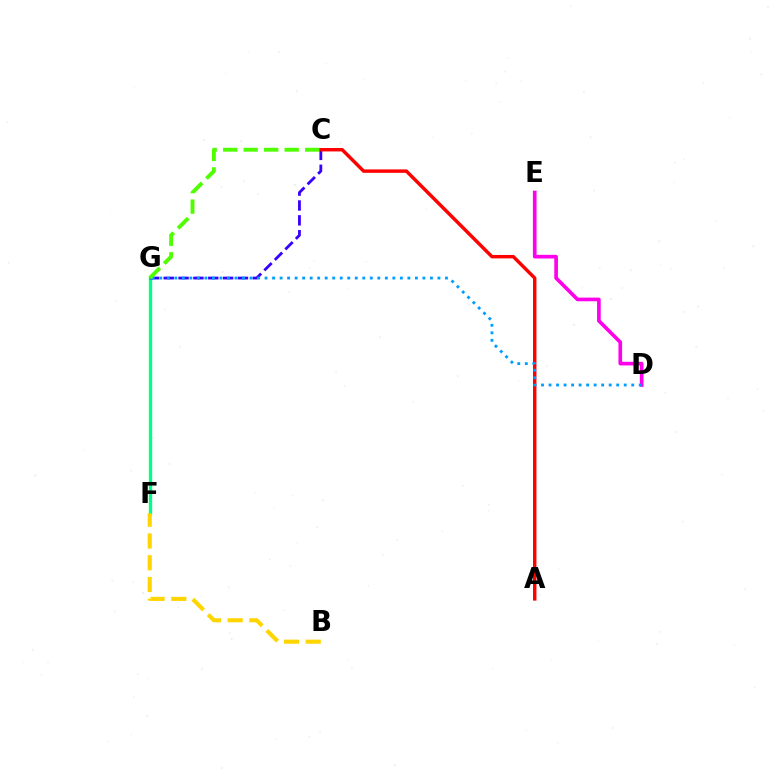{('F', 'G'): [{'color': '#00ff86', 'line_style': 'solid', 'thickness': 2.39}], ('B', 'F'): [{'color': '#ffd500', 'line_style': 'dashed', 'thickness': 2.95}], ('C', 'G'): [{'color': '#3700ff', 'line_style': 'dashed', 'thickness': 2.02}, {'color': '#4fff00', 'line_style': 'dashed', 'thickness': 2.79}], ('A', 'C'): [{'color': '#ff0000', 'line_style': 'solid', 'thickness': 2.47}], ('D', 'E'): [{'color': '#ff00ed', 'line_style': 'solid', 'thickness': 2.63}], ('D', 'G'): [{'color': '#009eff', 'line_style': 'dotted', 'thickness': 2.04}]}